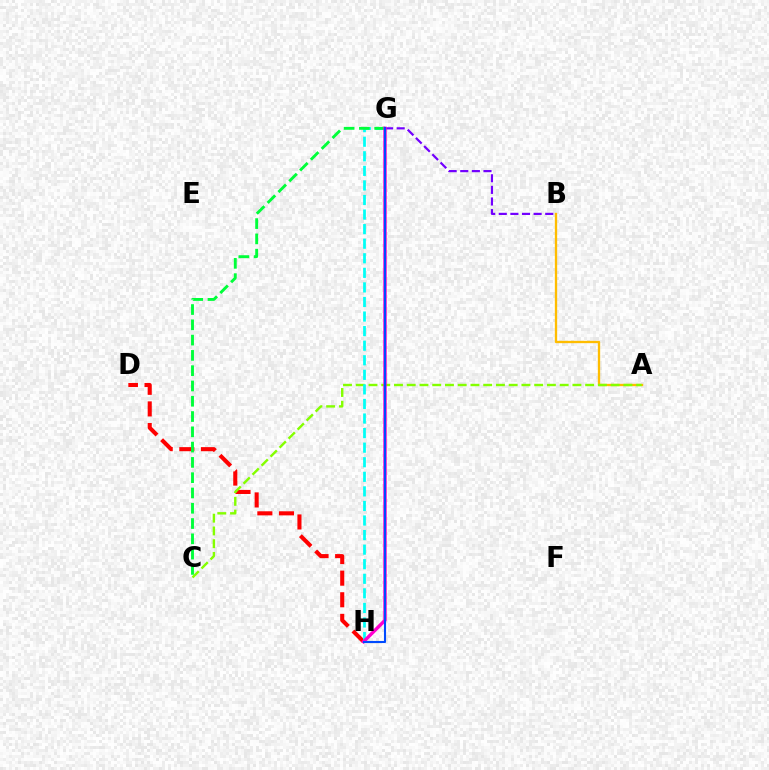{('A', 'B'): [{'color': '#ffbd00', 'line_style': 'solid', 'thickness': 1.68}], ('D', 'H'): [{'color': '#ff0000', 'line_style': 'dashed', 'thickness': 2.94}], ('A', 'C'): [{'color': '#84ff00', 'line_style': 'dashed', 'thickness': 1.73}], ('B', 'G'): [{'color': '#7200ff', 'line_style': 'dashed', 'thickness': 1.58}], ('G', 'H'): [{'color': '#00fff6', 'line_style': 'dashed', 'thickness': 1.98}, {'color': '#ff00cf', 'line_style': 'solid', 'thickness': 2.45}, {'color': '#004bff', 'line_style': 'solid', 'thickness': 1.51}], ('C', 'G'): [{'color': '#00ff39', 'line_style': 'dashed', 'thickness': 2.08}]}